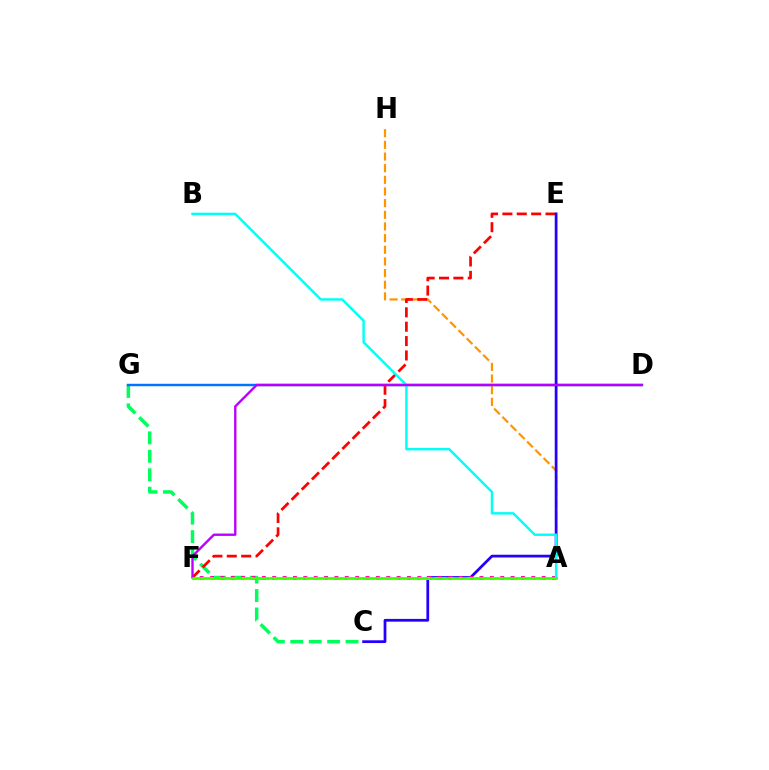{('C', 'G'): [{'color': '#00ff5c', 'line_style': 'dashed', 'thickness': 2.5}], ('A', 'H'): [{'color': '#ff9400', 'line_style': 'dashed', 'thickness': 1.58}], ('D', 'G'): [{'color': '#0074ff', 'line_style': 'solid', 'thickness': 1.76}], ('E', 'F'): [{'color': '#ff0000', 'line_style': 'dashed', 'thickness': 1.95}], ('C', 'E'): [{'color': '#2500ff', 'line_style': 'solid', 'thickness': 1.98}], ('A', 'F'): [{'color': '#ff00ac', 'line_style': 'dotted', 'thickness': 2.82}, {'color': '#d1ff00', 'line_style': 'dotted', 'thickness': 2.19}, {'color': '#3dff00', 'line_style': 'solid', 'thickness': 1.95}], ('A', 'B'): [{'color': '#00fff6', 'line_style': 'solid', 'thickness': 1.75}], ('D', 'F'): [{'color': '#b900ff', 'line_style': 'solid', 'thickness': 1.71}]}